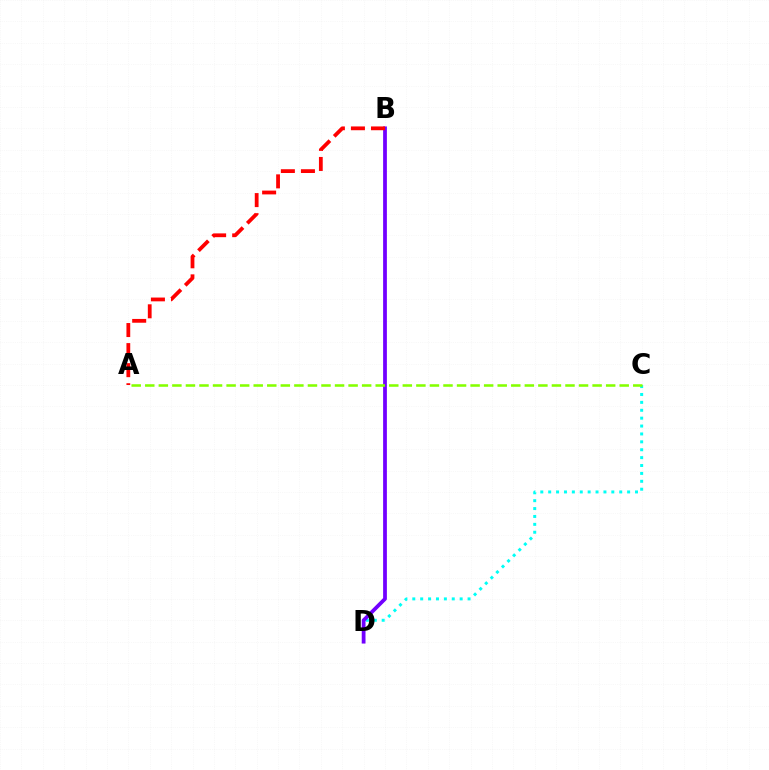{('C', 'D'): [{'color': '#00fff6', 'line_style': 'dotted', 'thickness': 2.14}], ('B', 'D'): [{'color': '#7200ff', 'line_style': 'solid', 'thickness': 2.71}], ('A', 'C'): [{'color': '#84ff00', 'line_style': 'dashed', 'thickness': 1.84}], ('A', 'B'): [{'color': '#ff0000', 'line_style': 'dashed', 'thickness': 2.73}]}